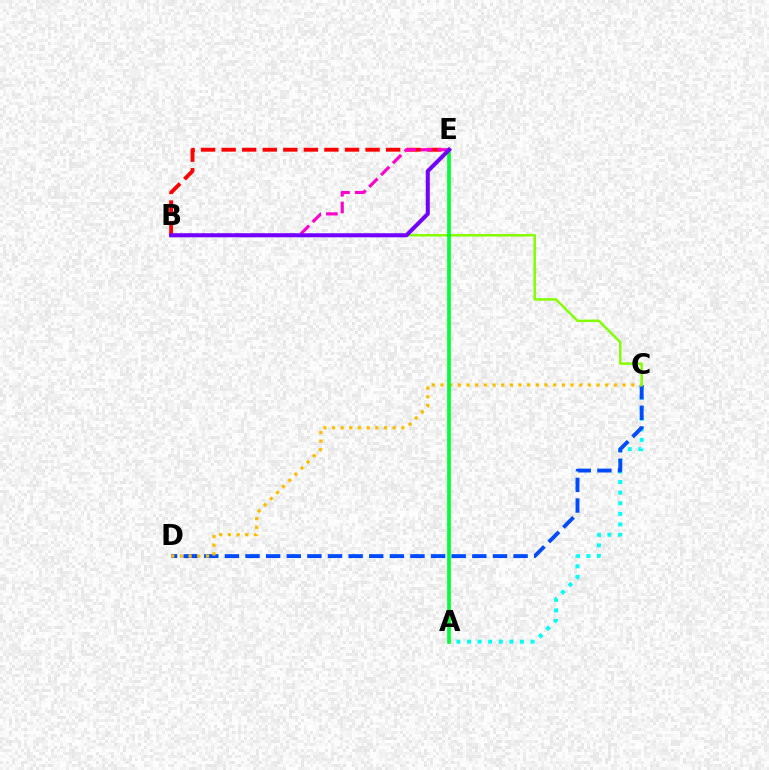{('A', 'C'): [{'color': '#00fff6', 'line_style': 'dotted', 'thickness': 2.88}], ('C', 'D'): [{'color': '#004bff', 'line_style': 'dashed', 'thickness': 2.8}, {'color': '#ffbd00', 'line_style': 'dotted', 'thickness': 2.36}], ('B', 'E'): [{'color': '#ff0000', 'line_style': 'dashed', 'thickness': 2.79}, {'color': '#ff00cf', 'line_style': 'dashed', 'thickness': 2.27}, {'color': '#7200ff', 'line_style': 'solid', 'thickness': 2.9}], ('B', 'C'): [{'color': '#84ff00', 'line_style': 'solid', 'thickness': 1.77}], ('A', 'E'): [{'color': '#00ff39', 'line_style': 'solid', 'thickness': 2.66}]}